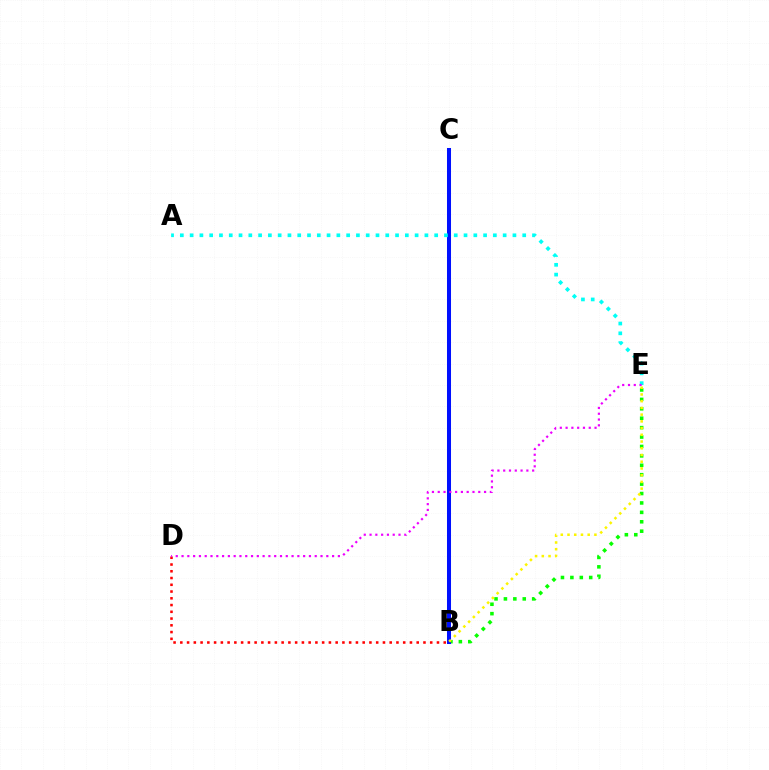{('B', 'D'): [{'color': '#ff0000', 'line_style': 'dotted', 'thickness': 1.83}], ('B', 'E'): [{'color': '#08ff00', 'line_style': 'dotted', 'thickness': 2.56}, {'color': '#fcf500', 'line_style': 'dotted', 'thickness': 1.83}], ('B', 'C'): [{'color': '#0010ff', 'line_style': 'solid', 'thickness': 2.9}], ('A', 'E'): [{'color': '#00fff6', 'line_style': 'dotted', 'thickness': 2.66}], ('D', 'E'): [{'color': '#ee00ff', 'line_style': 'dotted', 'thickness': 1.57}]}